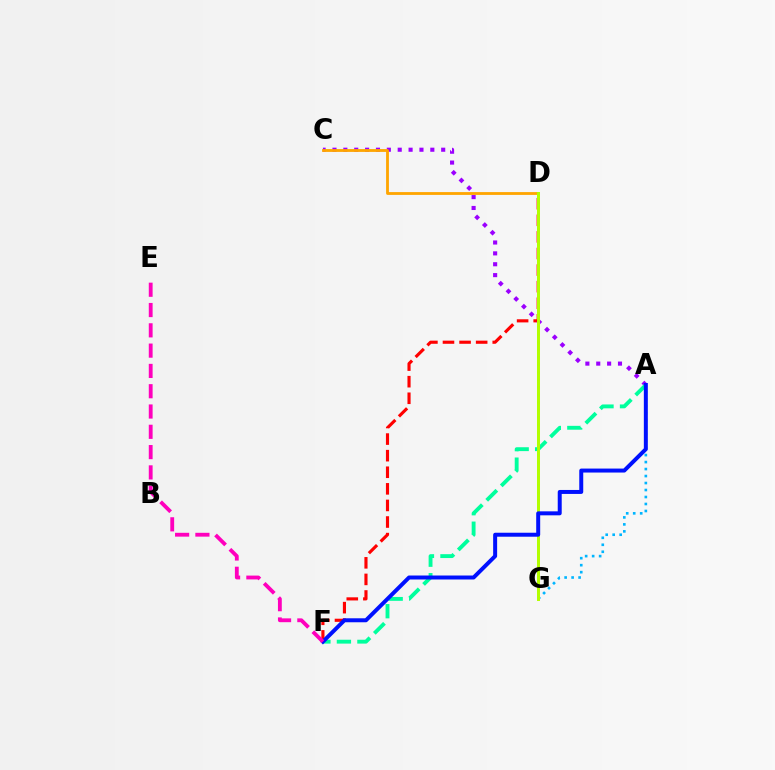{('D', 'F'): [{'color': '#ff0000', 'line_style': 'dashed', 'thickness': 2.25}], ('A', 'C'): [{'color': '#9b00ff', 'line_style': 'dotted', 'thickness': 2.95}], ('D', 'G'): [{'color': '#08ff00', 'line_style': 'dotted', 'thickness': 2.04}, {'color': '#b3ff00', 'line_style': 'solid', 'thickness': 2.14}], ('A', 'F'): [{'color': '#00ff9d', 'line_style': 'dashed', 'thickness': 2.78}, {'color': '#0010ff', 'line_style': 'solid', 'thickness': 2.86}], ('C', 'D'): [{'color': '#ffa500', 'line_style': 'solid', 'thickness': 2.02}], ('A', 'G'): [{'color': '#00b5ff', 'line_style': 'dotted', 'thickness': 1.9}], ('E', 'F'): [{'color': '#ff00bd', 'line_style': 'dashed', 'thickness': 2.76}]}